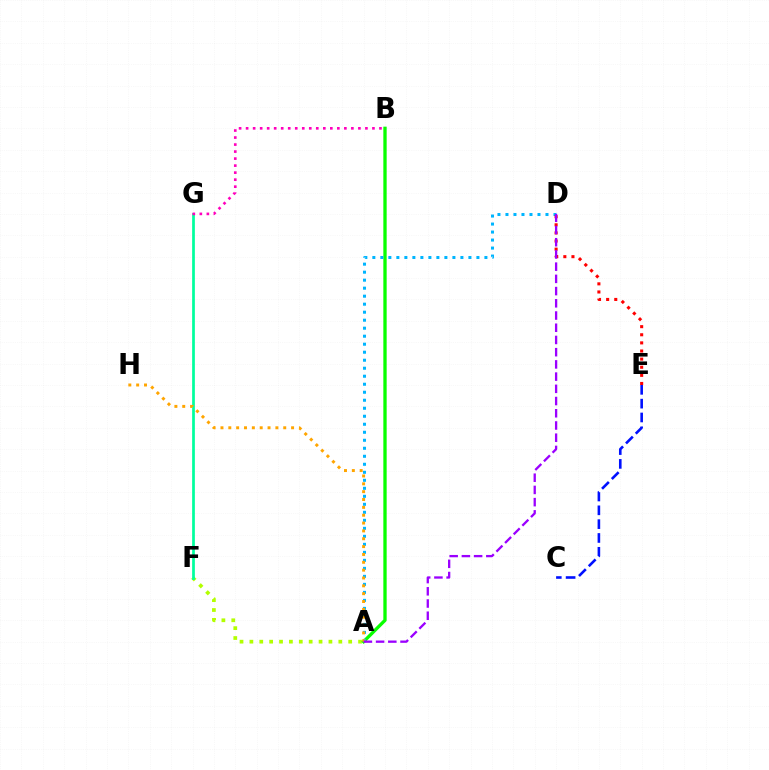{('A', 'F'): [{'color': '#b3ff00', 'line_style': 'dotted', 'thickness': 2.68}], ('C', 'E'): [{'color': '#0010ff', 'line_style': 'dashed', 'thickness': 1.88}], ('A', 'B'): [{'color': '#08ff00', 'line_style': 'solid', 'thickness': 2.39}], ('A', 'D'): [{'color': '#00b5ff', 'line_style': 'dotted', 'thickness': 2.17}, {'color': '#9b00ff', 'line_style': 'dashed', 'thickness': 1.66}], ('F', 'G'): [{'color': '#00ff9d', 'line_style': 'solid', 'thickness': 1.96}], ('A', 'H'): [{'color': '#ffa500', 'line_style': 'dotted', 'thickness': 2.13}], ('D', 'E'): [{'color': '#ff0000', 'line_style': 'dotted', 'thickness': 2.21}], ('B', 'G'): [{'color': '#ff00bd', 'line_style': 'dotted', 'thickness': 1.91}]}